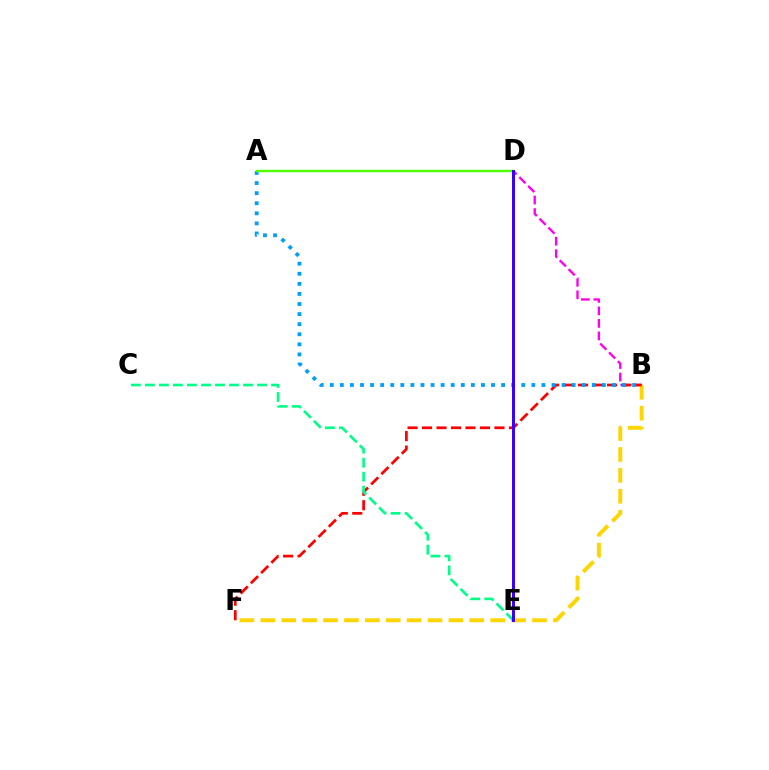{('B', 'D'): [{'color': '#ff00ed', 'line_style': 'dashed', 'thickness': 1.7}], ('B', 'F'): [{'color': '#ffd500', 'line_style': 'dashed', 'thickness': 2.84}, {'color': '#ff0000', 'line_style': 'dashed', 'thickness': 1.97}], ('C', 'E'): [{'color': '#00ff86', 'line_style': 'dashed', 'thickness': 1.9}], ('A', 'B'): [{'color': '#009eff', 'line_style': 'dotted', 'thickness': 2.74}], ('A', 'D'): [{'color': '#4fff00', 'line_style': 'solid', 'thickness': 1.73}], ('D', 'E'): [{'color': '#3700ff', 'line_style': 'solid', 'thickness': 2.14}]}